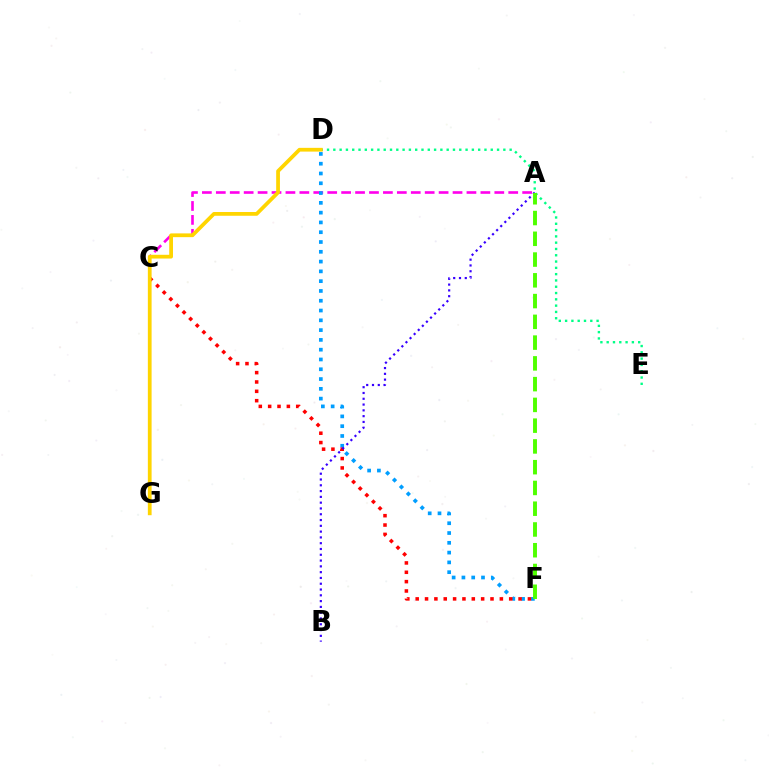{('A', 'C'): [{'color': '#ff00ed', 'line_style': 'dashed', 'thickness': 1.89}], ('D', 'F'): [{'color': '#009eff', 'line_style': 'dotted', 'thickness': 2.66}], ('C', 'F'): [{'color': '#ff0000', 'line_style': 'dotted', 'thickness': 2.54}], ('A', 'B'): [{'color': '#3700ff', 'line_style': 'dotted', 'thickness': 1.57}], ('D', 'E'): [{'color': '#00ff86', 'line_style': 'dotted', 'thickness': 1.71}], ('A', 'F'): [{'color': '#4fff00', 'line_style': 'dashed', 'thickness': 2.82}], ('D', 'G'): [{'color': '#ffd500', 'line_style': 'solid', 'thickness': 2.7}]}